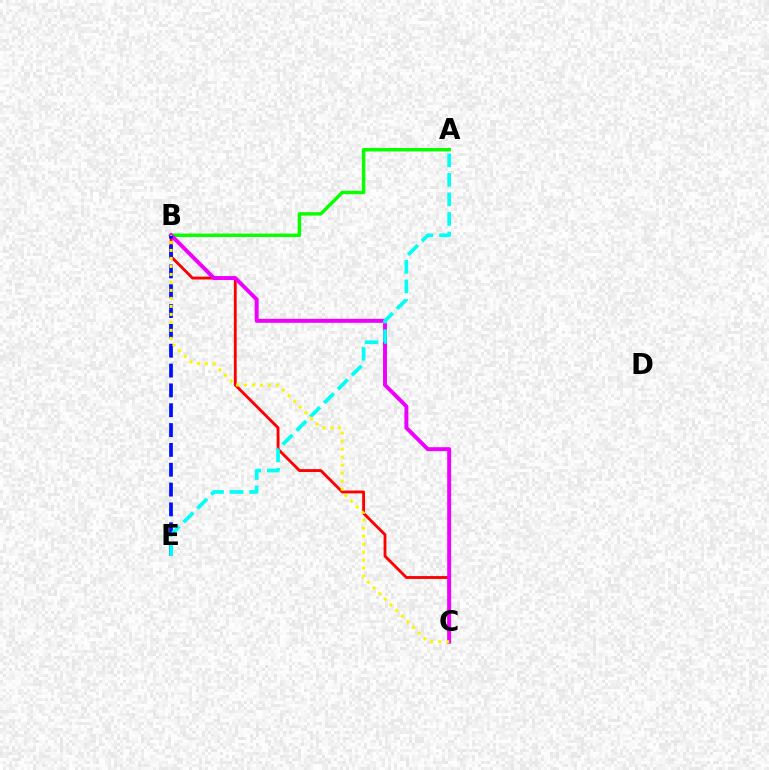{('B', 'C'): [{'color': '#ff0000', 'line_style': 'solid', 'thickness': 2.06}, {'color': '#ee00ff', 'line_style': 'solid', 'thickness': 2.84}, {'color': '#fcf500', 'line_style': 'dotted', 'thickness': 2.17}], ('A', 'B'): [{'color': '#08ff00', 'line_style': 'solid', 'thickness': 2.47}], ('B', 'E'): [{'color': '#0010ff', 'line_style': 'dashed', 'thickness': 2.69}], ('A', 'E'): [{'color': '#00fff6', 'line_style': 'dashed', 'thickness': 2.66}]}